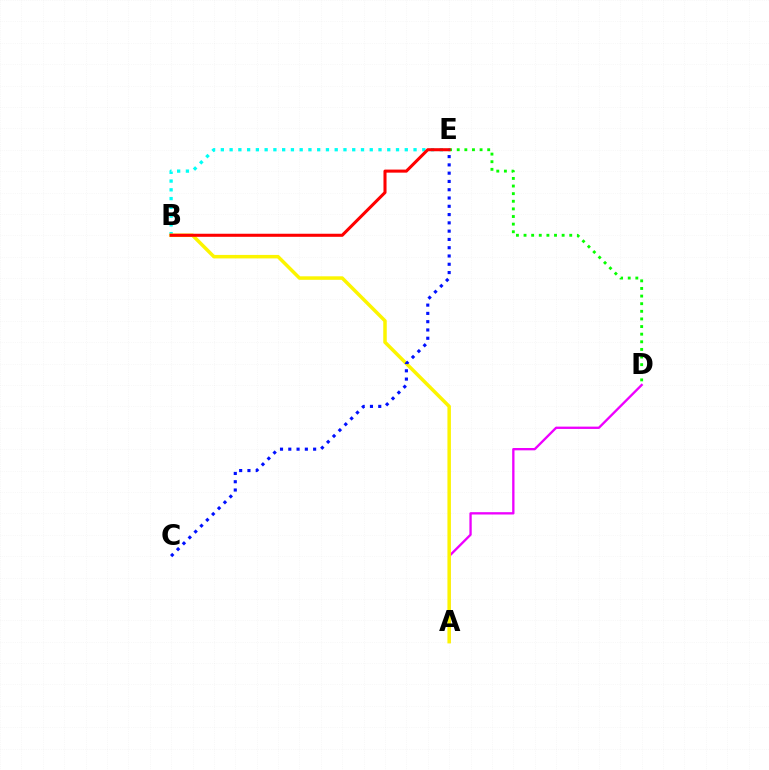{('D', 'E'): [{'color': '#08ff00', 'line_style': 'dotted', 'thickness': 2.07}], ('B', 'E'): [{'color': '#00fff6', 'line_style': 'dotted', 'thickness': 2.38}, {'color': '#ff0000', 'line_style': 'solid', 'thickness': 2.2}], ('A', 'D'): [{'color': '#ee00ff', 'line_style': 'solid', 'thickness': 1.68}], ('A', 'B'): [{'color': '#fcf500', 'line_style': 'solid', 'thickness': 2.51}], ('C', 'E'): [{'color': '#0010ff', 'line_style': 'dotted', 'thickness': 2.25}]}